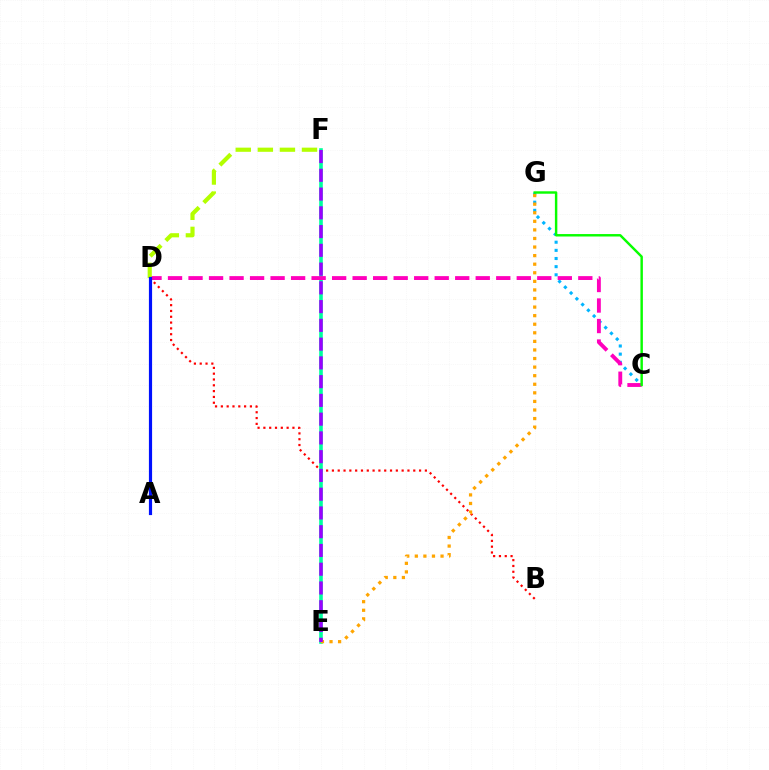{('B', 'D'): [{'color': '#ff0000', 'line_style': 'dotted', 'thickness': 1.58}], ('E', 'F'): [{'color': '#00ff9d', 'line_style': 'solid', 'thickness': 2.6}, {'color': '#9b00ff', 'line_style': 'dashed', 'thickness': 2.55}], ('C', 'G'): [{'color': '#00b5ff', 'line_style': 'dotted', 'thickness': 2.21}, {'color': '#08ff00', 'line_style': 'solid', 'thickness': 1.76}], ('C', 'D'): [{'color': '#ff00bd', 'line_style': 'dashed', 'thickness': 2.79}], ('D', 'F'): [{'color': '#b3ff00', 'line_style': 'dashed', 'thickness': 3.0}], ('E', 'G'): [{'color': '#ffa500', 'line_style': 'dotted', 'thickness': 2.33}], ('A', 'D'): [{'color': '#0010ff', 'line_style': 'solid', 'thickness': 2.29}]}